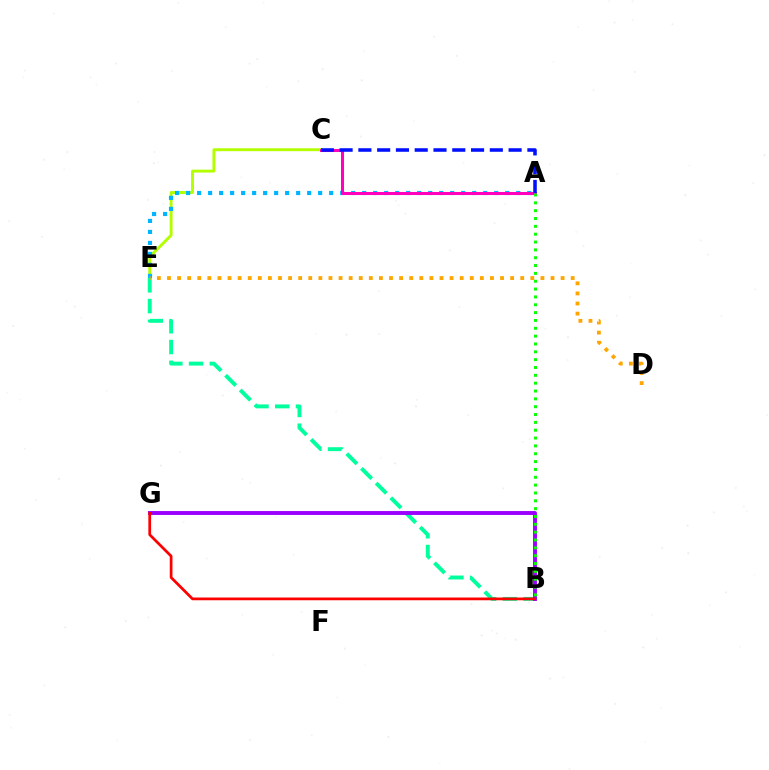{('C', 'E'): [{'color': '#b3ff00', 'line_style': 'solid', 'thickness': 2.09}], ('A', 'E'): [{'color': '#00b5ff', 'line_style': 'dotted', 'thickness': 2.99}], ('A', 'C'): [{'color': '#ff00bd', 'line_style': 'solid', 'thickness': 2.2}, {'color': '#0010ff', 'line_style': 'dashed', 'thickness': 2.55}], ('B', 'E'): [{'color': '#00ff9d', 'line_style': 'dashed', 'thickness': 2.82}], ('B', 'G'): [{'color': '#9b00ff', 'line_style': 'solid', 'thickness': 2.81}, {'color': '#ff0000', 'line_style': 'solid', 'thickness': 1.97}], ('A', 'B'): [{'color': '#08ff00', 'line_style': 'dotted', 'thickness': 2.13}], ('D', 'E'): [{'color': '#ffa500', 'line_style': 'dotted', 'thickness': 2.74}]}